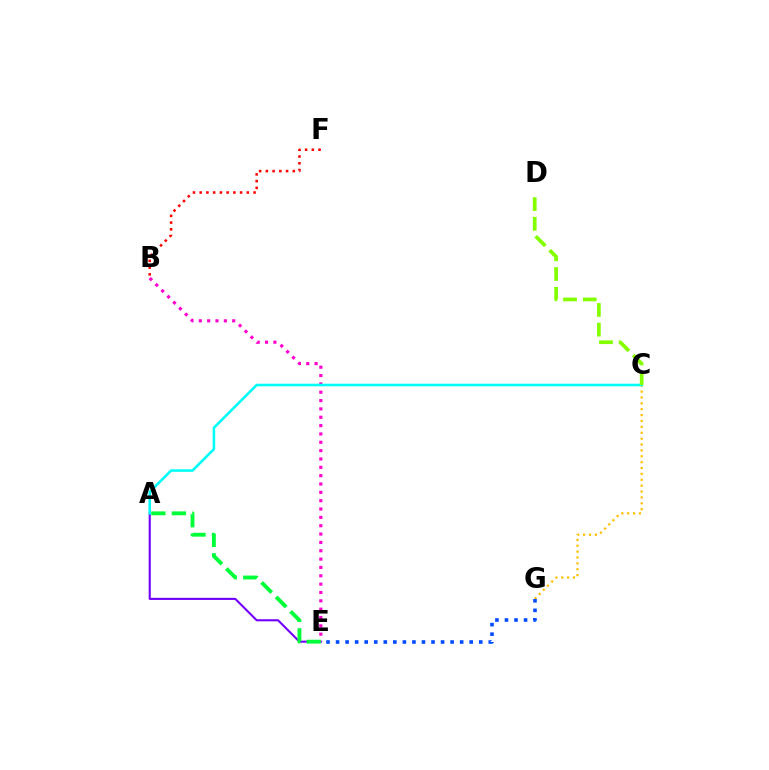{('C', 'G'): [{'color': '#ffbd00', 'line_style': 'dotted', 'thickness': 1.6}], ('B', 'F'): [{'color': '#ff0000', 'line_style': 'dotted', 'thickness': 1.83}], ('A', 'E'): [{'color': '#7200ff', 'line_style': 'solid', 'thickness': 1.52}, {'color': '#00ff39', 'line_style': 'dashed', 'thickness': 2.79}], ('B', 'E'): [{'color': '#ff00cf', 'line_style': 'dotted', 'thickness': 2.27}], ('E', 'G'): [{'color': '#004bff', 'line_style': 'dotted', 'thickness': 2.59}], ('A', 'C'): [{'color': '#00fff6', 'line_style': 'solid', 'thickness': 1.85}], ('C', 'D'): [{'color': '#84ff00', 'line_style': 'dashed', 'thickness': 2.67}]}